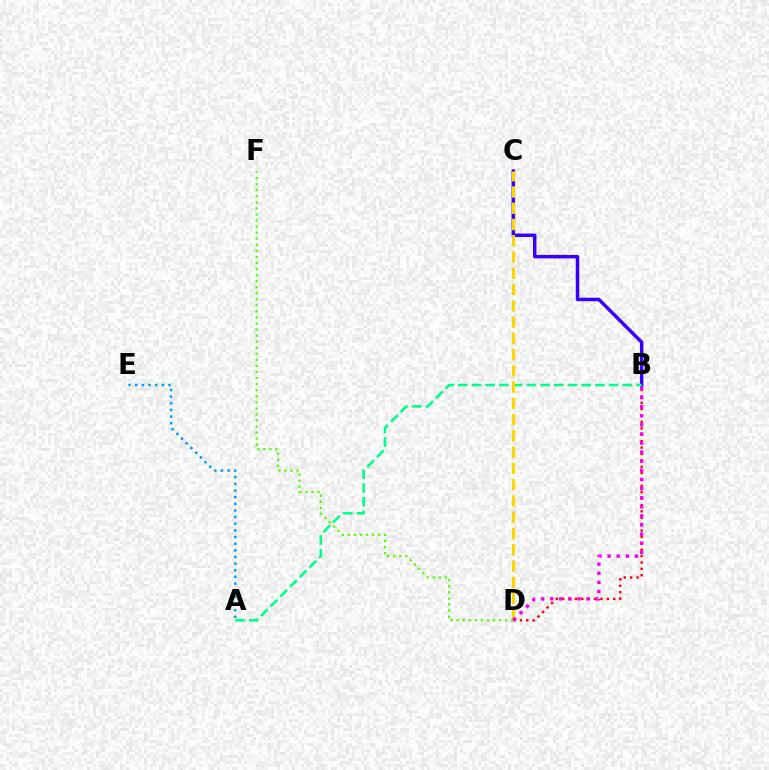{('B', 'C'): [{'color': '#3700ff', 'line_style': 'solid', 'thickness': 2.51}], ('A', 'B'): [{'color': '#00ff86', 'line_style': 'dashed', 'thickness': 1.86}], ('C', 'D'): [{'color': '#ffd500', 'line_style': 'dashed', 'thickness': 2.21}], ('B', 'D'): [{'color': '#ff0000', 'line_style': 'dotted', 'thickness': 1.73}, {'color': '#ff00ed', 'line_style': 'dotted', 'thickness': 2.47}], ('A', 'E'): [{'color': '#009eff', 'line_style': 'dotted', 'thickness': 1.81}], ('D', 'F'): [{'color': '#4fff00', 'line_style': 'dotted', 'thickness': 1.65}]}